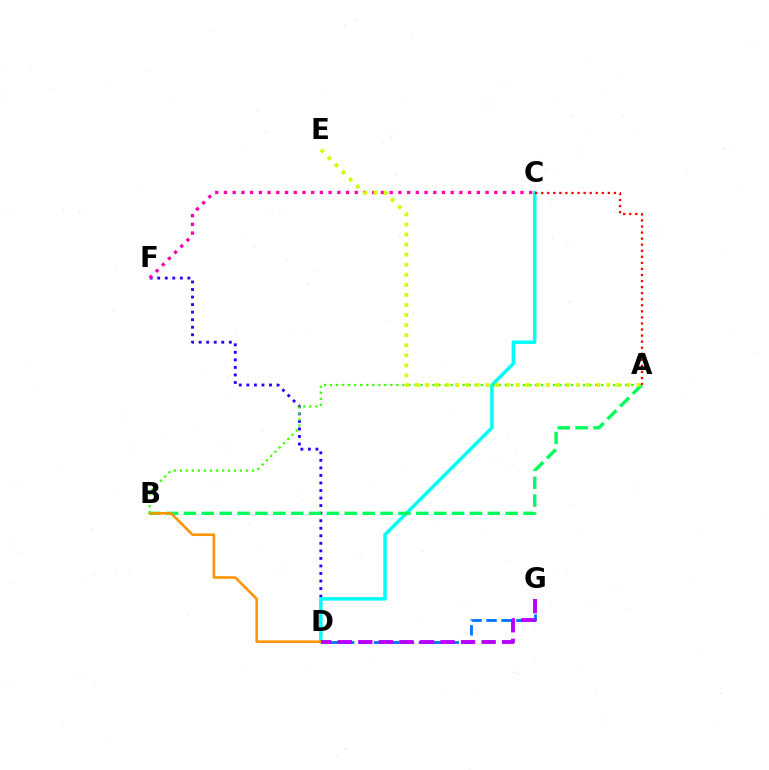{('D', 'F'): [{'color': '#2500ff', 'line_style': 'dotted', 'thickness': 2.05}], ('D', 'G'): [{'color': '#0074ff', 'line_style': 'dashed', 'thickness': 2.03}, {'color': '#b900ff', 'line_style': 'dashed', 'thickness': 2.79}], ('C', 'F'): [{'color': '#ff00ac', 'line_style': 'dotted', 'thickness': 2.37}], ('C', 'D'): [{'color': '#00fff6', 'line_style': 'solid', 'thickness': 2.5}], ('A', 'B'): [{'color': '#00ff5c', 'line_style': 'dashed', 'thickness': 2.43}, {'color': '#3dff00', 'line_style': 'dotted', 'thickness': 1.64}], ('B', 'D'): [{'color': '#ff9400', 'line_style': 'solid', 'thickness': 1.87}], ('A', 'C'): [{'color': '#ff0000', 'line_style': 'dotted', 'thickness': 1.65}], ('A', 'E'): [{'color': '#d1ff00', 'line_style': 'dotted', 'thickness': 2.74}]}